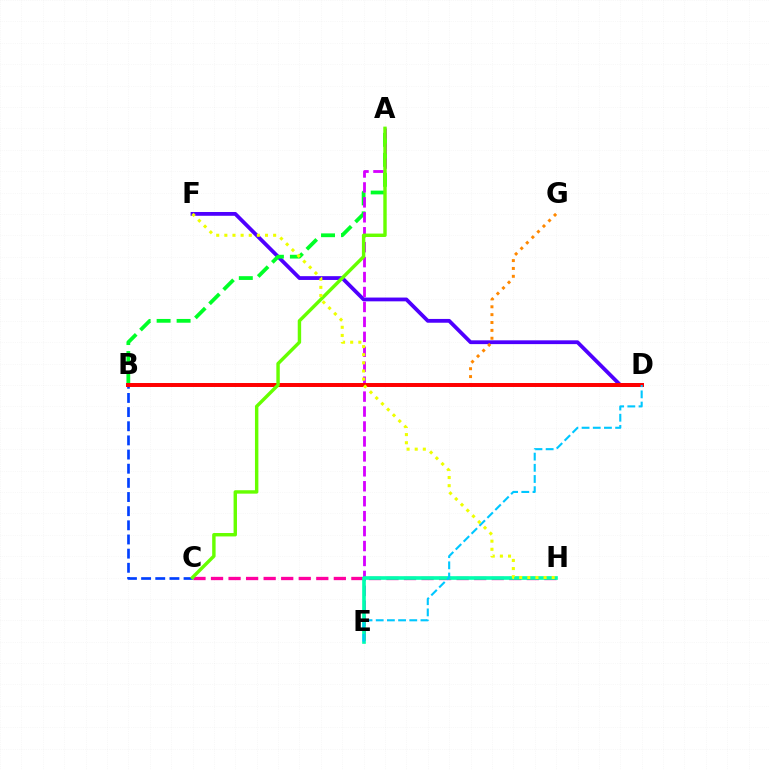{('D', 'F'): [{'color': '#4f00ff', 'line_style': 'solid', 'thickness': 2.73}], ('A', 'B'): [{'color': '#00ff27', 'line_style': 'dashed', 'thickness': 2.71}], ('A', 'E'): [{'color': '#d600ff', 'line_style': 'dashed', 'thickness': 2.03}], ('B', 'G'): [{'color': '#ff8800', 'line_style': 'dotted', 'thickness': 2.14}], ('B', 'C'): [{'color': '#003fff', 'line_style': 'dashed', 'thickness': 1.92}], ('B', 'D'): [{'color': '#ff0000', 'line_style': 'solid', 'thickness': 2.85}], ('C', 'H'): [{'color': '#ff00a0', 'line_style': 'dashed', 'thickness': 2.38}], ('E', 'H'): [{'color': '#00ffaf', 'line_style': 'solid', 'thickness': 2.62}], ('D', 'E'): [{'color': '#00c7ff', 'line_style': 'dashed', 'thickness': 1.52}], ('A', 'C'): [{'color': '#66ff00', 'line_style': 'solid', 'thickness': 2.46}], ('F', 'H'): [{'color': '#eeff00', 'line_style': 'dotted', 'thickness': 2.21}]}